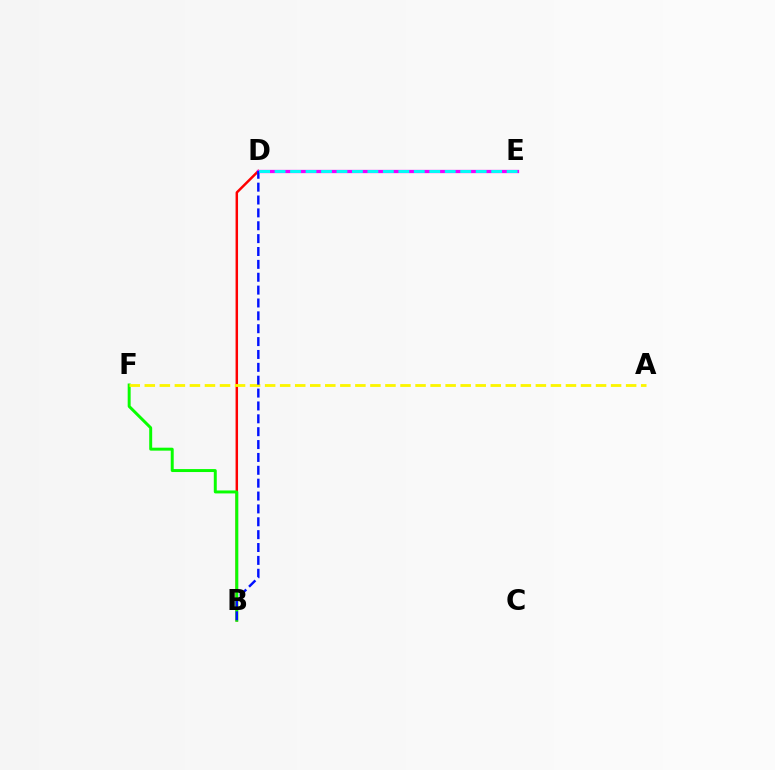{('B', 'D'): [{'color': '#ff0000', 'line_style': 'solid', 'thickness': 1.78}, {'color': '#0010ff', 'line_style': 'dashed', 'thickness': 1.75}], ('B', 'F'): [{'color': '#08ff00', 'line_style': 'solid', 'thickness': 2.13}], ('D', 'E'): [{'color': '#ee00ff', 'line_style': 'solid', 'thickness': 2.36}, {'color': '#00fff6', 'line_style': 'dashed', 'thickness': 2.1}], ('A', 'F'): [{'color': '#fcf500', 'line_style': 'dashed', 'thickness': 2.04}]}